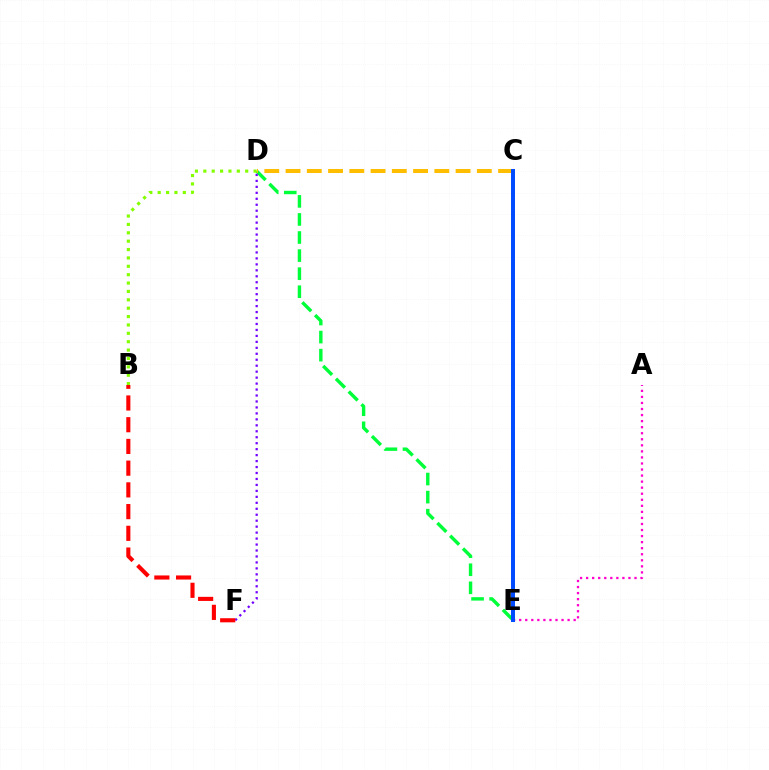{('D', 'E'): [{'color': '#00ff39', 'line_style': 'dashed', 'thickness': 2.45}], ('B', 'D'): [{'color': '#84ff00', 'line_style': 'dotted', 'thickness': 2.28}], ('A', 'E'): [{'color': '#ff00cf', 'line_style': 'dotted', 'thickness': 1.64}], ('D', 'F'): [{'color': '#7200ff', 'line_style': 'dotted', 'thickness': 1.62}], ('C', 'D'): [{'color': '#ffbd00', 'line_style': 'dashed', 'thickness': 2.89}], ('B', 'F'): [{'color': '#ff0000', 'line_style': 'dashed', 'thickness': 2.95}], ('C', 'E'): [{'color': '#00fff6', 'line_style': 'solid', 'thickness': 2.12}, {'color': '#004bff', 'line_style': 'solid', 'thickness': 2.86}]}